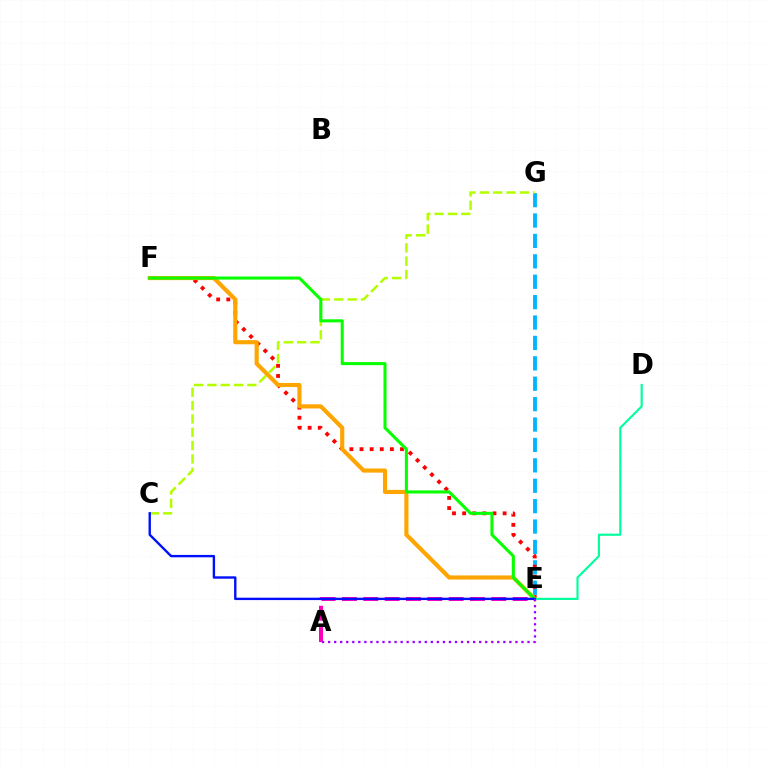{('E', 'G'): [{'color': '#00b5ff', 'line_style': 'dashed', 'thickness': 2.77}], ('E', 'F'): [{'color': '#ff0000', 'line_style': 'dotted', 'thickness': 2.75}, {'color': '#ffa500', 'line_style': 'solid', 'thickness': 2.98}, {'color': '#08ff00', 'line_style': 'solid', 'thickness': 2.21}], ('A', 'E'): [{'color': '#ff00bd', 'line_style': 'dashed', 'thickness': 2.9}, {'color': '#9b00ff', 'line_style': 'dotted', 'thickness': 1.64}], ('C', 'G'): [{'color': '#b3ff00', 'line_style': 'dashed', 'thickness': 1.81}], ('D', 'E'): [{'color': '#00ff9d', 'line_style': 'solid', 'thickness': 1.55}], ('C', 'E'): [{'color': '#0010ff', 'line_style': 'solid', 'thickness': 1.72}]}